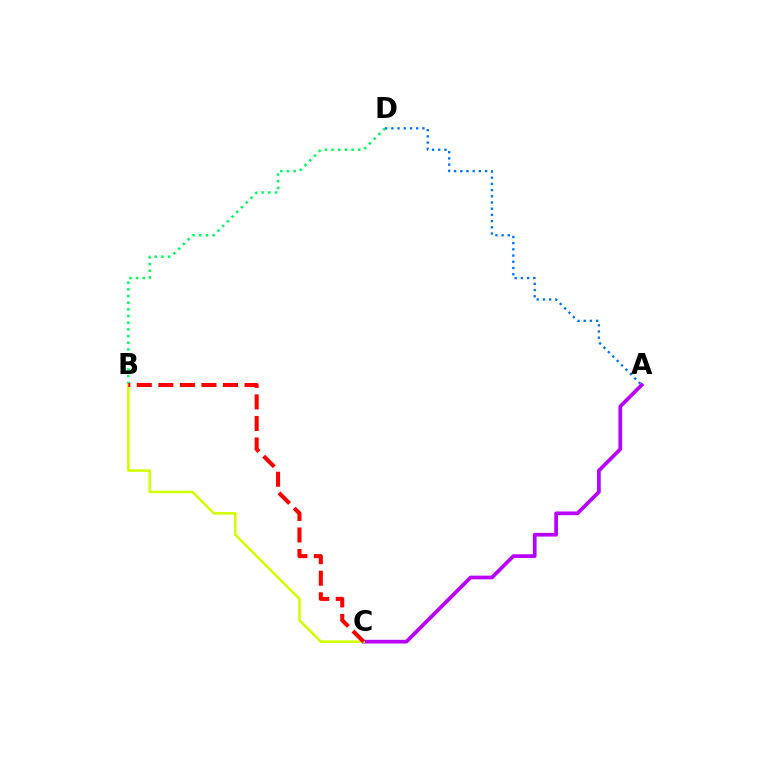{('B', 'D'): [{'color': '#00ff5c', 'line_style': 'dotted', 'thickness': 1.81}], ('A', 'C'): [{'color': '#b900ff', 'line_style': 'solid', 'thickness': 2.67}], ('B', 'C'): [{'color': '#d1ff00', 'line_style': 'solid', 'thickness': 1.84}, {'color': '#ff0000', 'line_style': 'dashed', 'thickness': 2.93}], ('A', 'D'): [{'color': '#0074ff', 'line_style': 'dotted', 'thickness': 1.69}]}